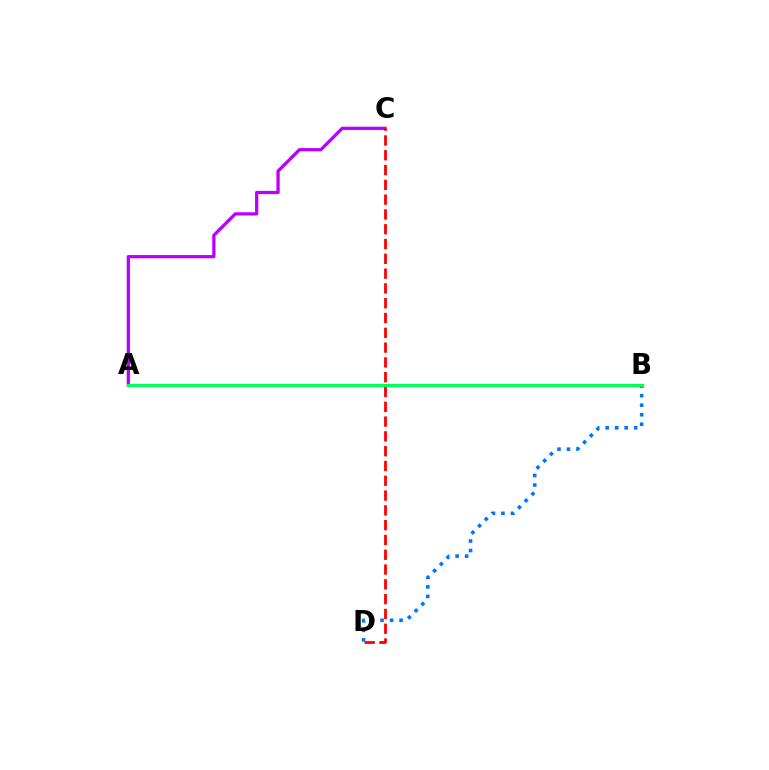{('A', 'B'): [{'color': '#d1ff00', 'line_style': 'dotted', 'thickness': 1.51}, {'color': '#00ff5c', 'line_style': 'solid', 'thickness': 2.37}], ('A', 'C'): [{'color': '#b900ff', 'line_style': 'solid', 'thickness': 2.34}], ('C', 'D'): [{'color': '#ff0000', 'line_style': 'dashed', 'thickness': 2.01}], ('B', 'D'): [{'color': '#0074ff', 'line_style': 'dotted', 'thickness': 2.58}]}